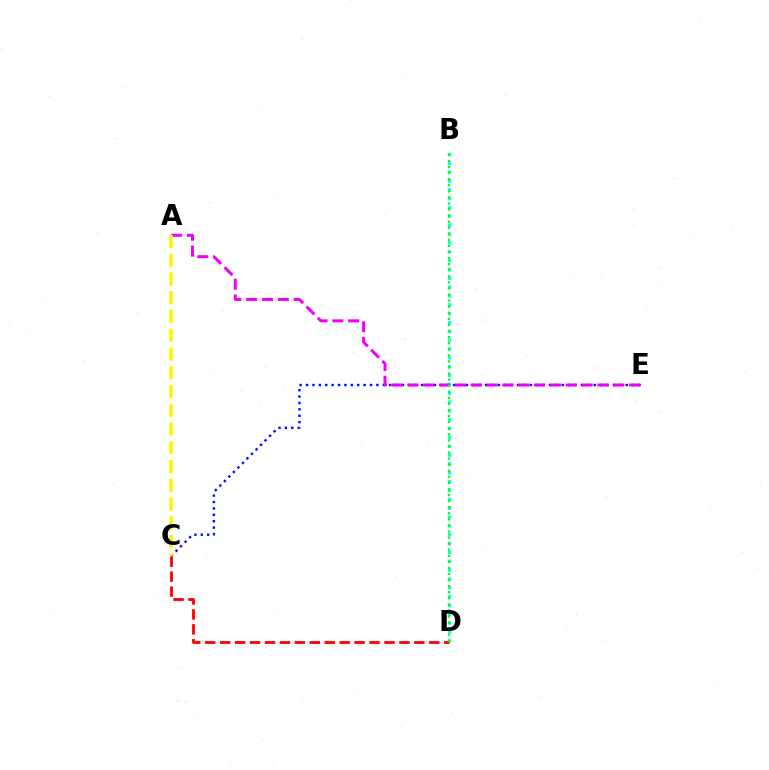{('B', 'D'): [{'color': '#00fff6', 'line_style': 'dotted', 'thickness': 2.4}, {'color': '#08ff00', 'line_style': 'dotted', 'thickness': 1.65}], ('C', 'E'): [{'color': '#0010ff', 'line_style': 'dotted', 'thickness': 1.74}], ('A', 'E'): [{'color': '#ee00ff', 'line_style': 'dashed', 'thickness': 2.15}], ('C', 'D'): [{'color': '#ff0000', 'line_style': 'dashed', 'thickness': 2.03}], ('A', 'C'): [{'color': '#fcf500', 'line_style': 'dashed', 'thickness': 2.55}]}